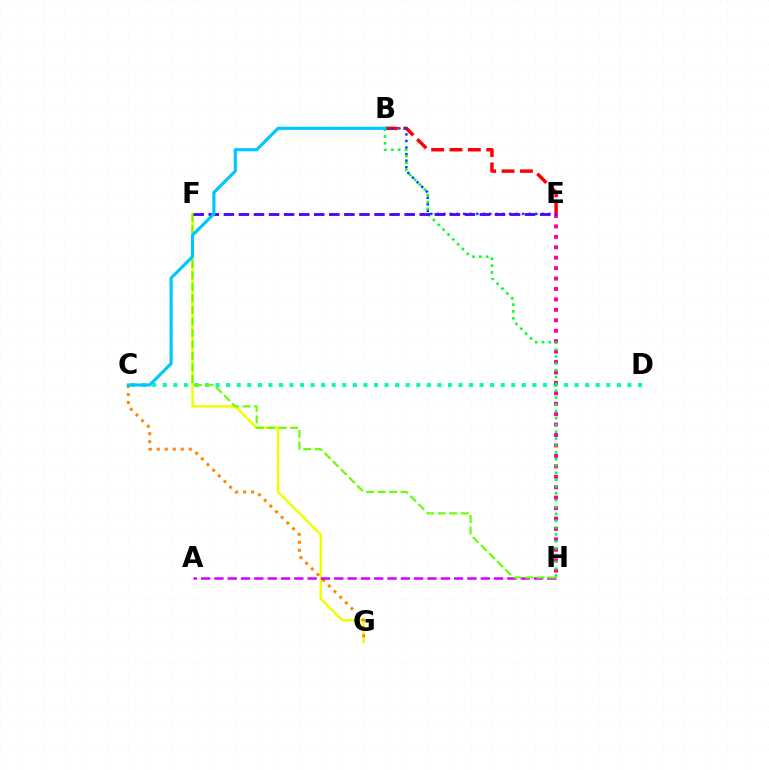{('F', 'G'): [{'color': '#eeff00', 'line_style': 'solid', 'thickness': 1.77}], ('C', 'G'): [{'color': '#ff8800', 'line_style': 'dotted', 'thickness': 2.18}], ('C', 'D'): [{'color': '#00ffaf', 'line_style': 'dotted', 'thickness': 2.87}], ('B', 'E'): [{'color': '#ff0000', 'line_style': 'dashed', 'thickness': 2.49}, {'color': '#003fff', 'line_style': 'dotted', 'thickness': 1.78}], ('A', 'H'): [{'color': '#d600ff', 'line_style': 'dashed', 'thickness': 1.81}], ('E', 'H'): [{'color': '#ff00a0', 'line_style': 'dotted', 'thickness': 2.83}], ('F', 'H'): [{'color': '#66ff00', 'line_style': 'dashed', 'thickness': 1.56}], ('B', 'H'): [{'color': '#00ff27', 'line_style': 'dotted', 'thickness': 1.86}], ('E', 'F'): [{'color': '#4f00ff', 'line_style': 'dashed', 'thickness': 2.05}], ('B', 'C'): [{'color': '#00c7ff', 'line_style': 'solid', 'thickness': 2.27}]}